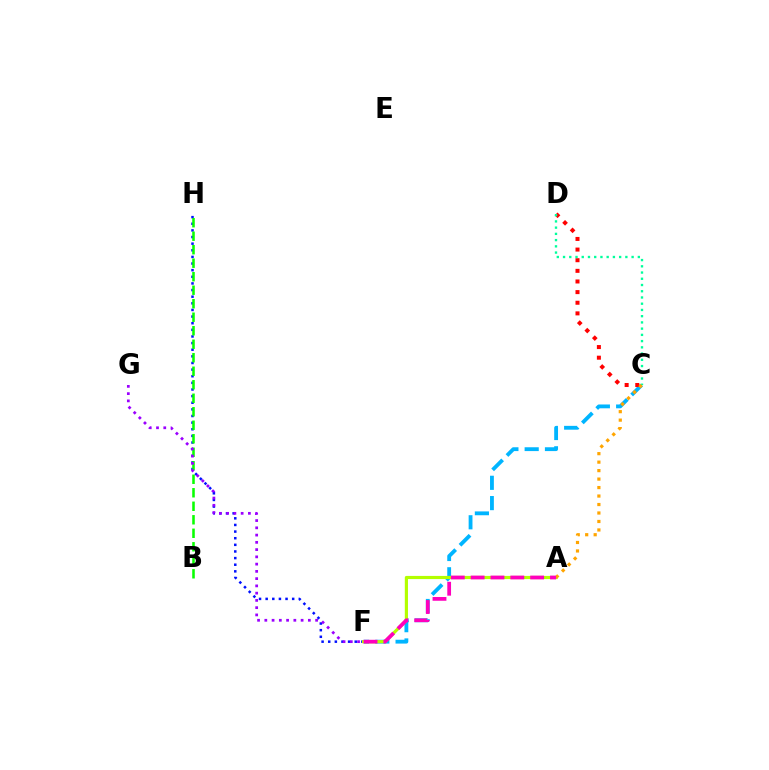{('F', 'H'): [{'color': '#0010ff', 'line_style': 'dotted', 'thickness': 1.8}], ('C', 'F'): [{'color': '#00b5ff', 'line_style': 'dashed', 'thickness': 2.76}], ('A', 'F'): [{'color': '#b3ff00', 'line_style': 'solid', 'thickness': 2.28}, {'color': '#ff00bd', 'line_style': 'dashed', 'thickness': 2.7}], ('B', 'H'): [{'color': '#08ff00', 'line_style': 'dashed', 'thickness': 1.83}], ('C', 'D'): [{'color': '#ff0000', 'line_style': 'dotted', 'thickness': 2.89}, {'color': '#00ff9d', 'line_style': 'dotted', 'thickness': 1.69}], ('A', 'C'): [{'color': '#ffa500', 'line_style': 'dotted', 'thickness': 2.3}], ('F', 'G'): [{'color': '#9b00ff', 'line_style': 'dotted', 'thickness': 1.97}]}